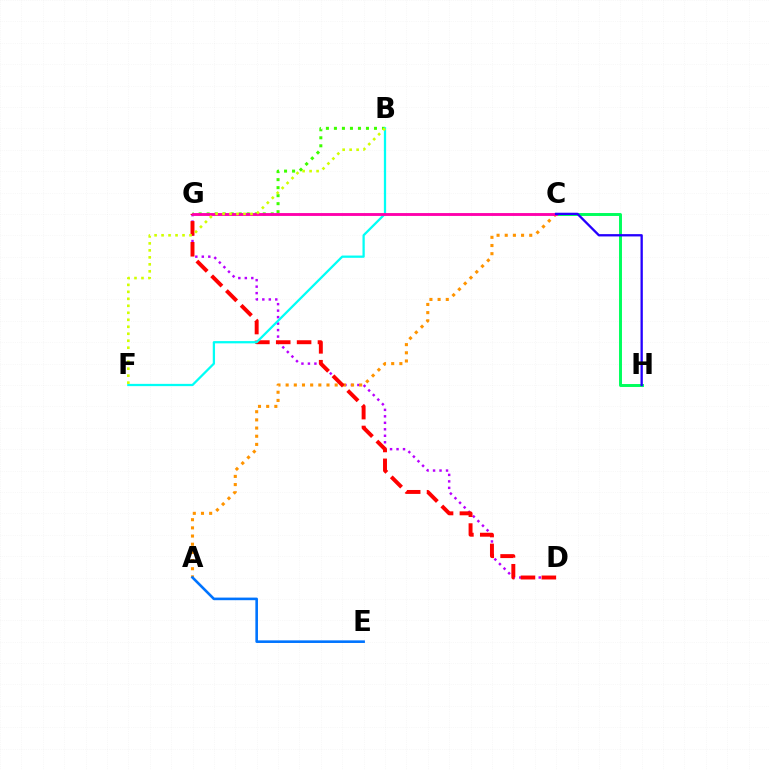{('D', 'G'): [{'color': '#b900ff', 'line_style': 'dotted', 'thickness': 1.76}, {'color': '#ff0000', 'line_style': 'dashed', 'thickness': 2.83}], ('C', 'H'): [{'color': '#00ff5c', 'line_style': 'solid', 'thickness': 2.12}, {'color': '#2500ff', 'line_style': 'solid', 'thickness': 1.67}], ('A', 'C'): [{'color': '#ff9400', 'line_style': 'dotted', 'thickness': 2.22}], ('B', 'G'): [{'color': '#3dff00', 'line_style': 'dotted', 'thickness': 2.18}], ('B', 'F'): [{'color': '#00fff6', 'line_style': 'solid', 'thickness': 1.63}, {'color': '#d1ff00', 'line_style': 'dotted', 'thickness': 1.9}], ('C', 'G'): [{'color': '#ff00ac', 'line_style': 'solid', 'thickness': 2.07}], ('A', 'E'): [{'color': '#0074ff', 'line_style': 'solid', 'thickness': 1.88}]}